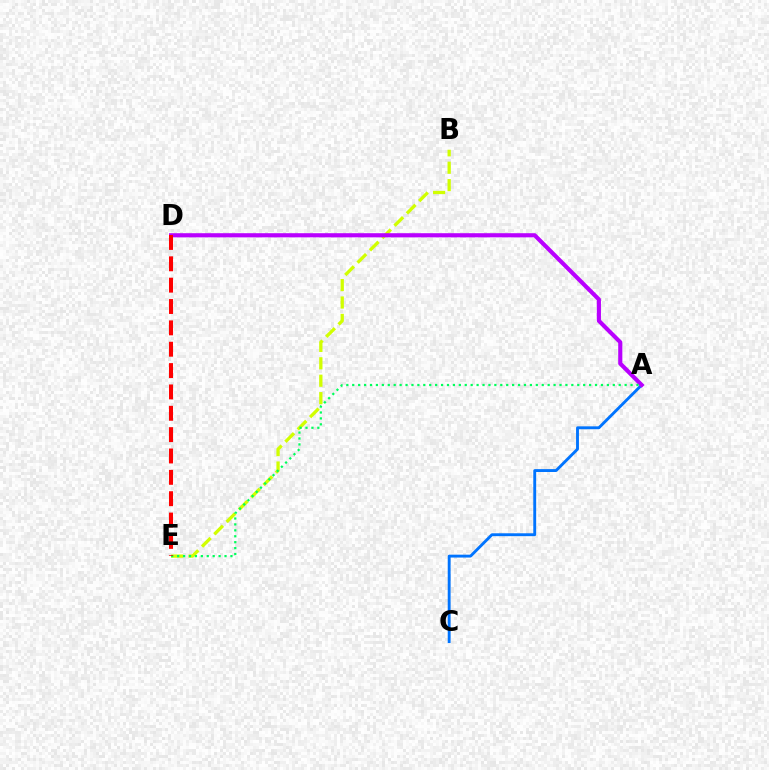{('A', 'C'): [{'color': '#0074ff', 'line_style': 'solid', 'thickness': 2.07}], ('B', 'E'): [{'color': '#d1ff00', 'line_style': 'dashed', 'thickness': 2.37}], ('A', 'D'): [{'color': '#b900ff', 'line_style': 'solid', 'thickness': 2.98}], ('A', 'E'): [{'color': '#00ff5c', 'line_style': 'dotted', 'thickness': 1.61}], ('D', 'E'): [{'color': '#ff0000', 'line_style': 'dashed', 'thickness': 2.9}]}